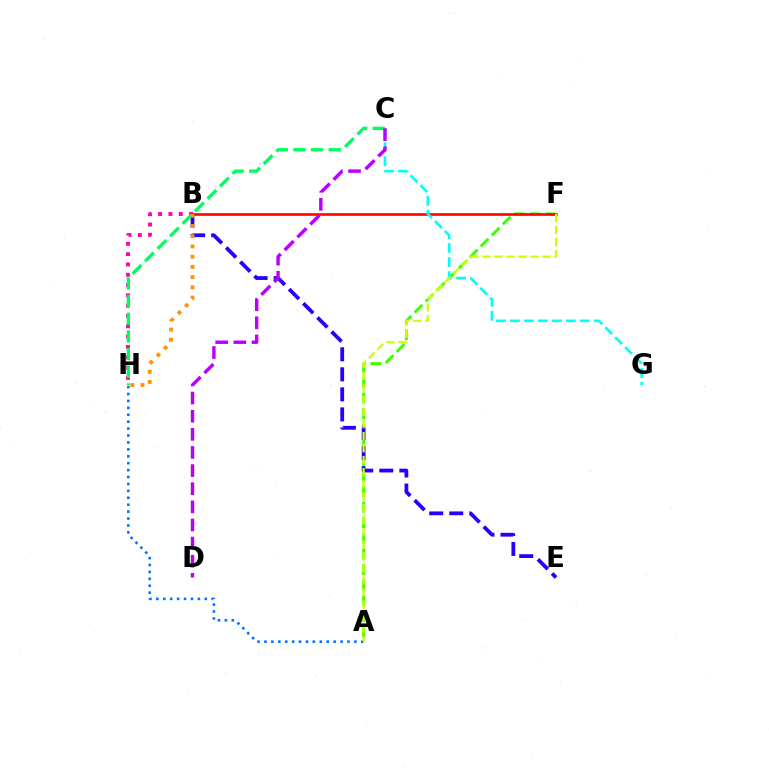{('A', 'F'): [{'color': '#3dff00', 'line_style': 'dashed', 'thickness': 2.12}, {'color': '#d1ff00', 'line_style': 'dashed', 'thickness': 1.63}], ('B', 'H'): [{'color': '#ff00ac', 'line_style': 'dotted', 'thickness': 2.8}, {'color': '#ff9400', 'line_style': 'dotted', 'thickness': 2.78}], ('B', 'F'): [{'color': '#ff0000', 'line_style': 'solid', 'thickness': 1.87}], ('A', 'H'): [{'color': '#0074ff', 'line_style': 'dotted', 'thickness': 1.88}], ('B', 'E'): [{'color': '#2500ff', 'line_style': 'dashed', 'thickness': 2.72}], ('C', 'H'): [{'color': '#00ff5c', 'line_style': 'dashed', 'thickness': 2.4}], ('C', 'G'): [{'color': '#00fff6', 'line_style': 'dashed', 'thickness': 1.9}], ('C', 'D'): [{'color': '#b900ff', 'line_style': 'dashed', 'thickness': 2.46}]}